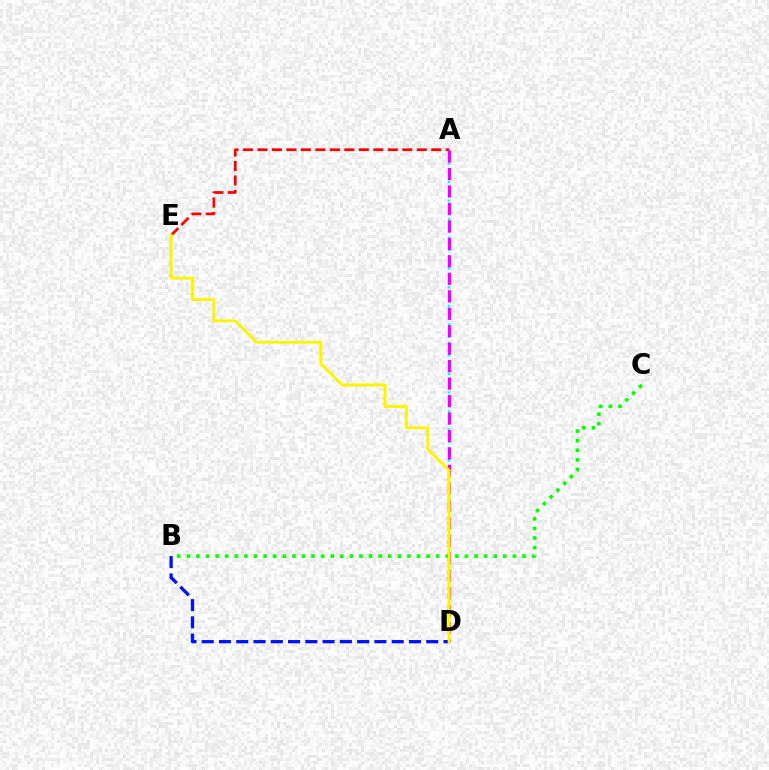{('A', 'D'): [{'color': '#00fff6', 'line_style': 'dotted', 'thickness': 1.68}, {'color': '#ee00ff', 'line_style': 'dashed', 'thickness': 2.37}], ('B', 'D'): [{'color': '#0010ff', 'line_style': 'dashed', 'thickness': 2.35}], ('B', 'C'): [{'color': '#08ff00', 'line_style': 'dotted', 'thickness': 2.61}], ('A', 'E'): [{'color': '#ff0000', 'line_style': 'dashed', 'thickness': 1.97}], ('D', 'E'): [{'color': '#fcf500', 'line_style': 'solid', 'thickness': 2.09}]}